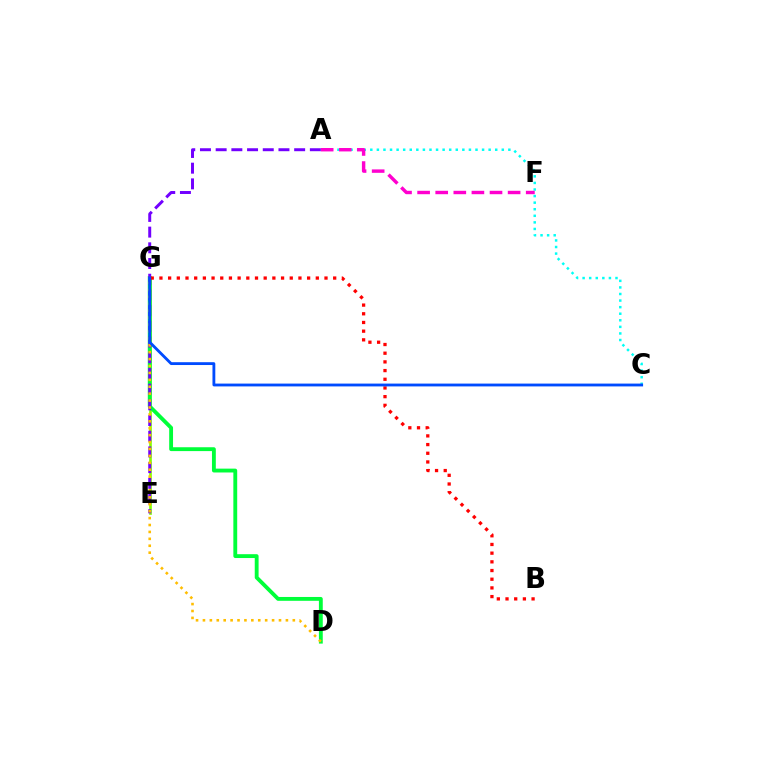{('A', 'C'): [{'color': '#00fff6', 'line_style': 'dotted', 'thickness': 1.79}], ('E', 'G'): [{'color': '#84ff00', 'line_style': 'solid', 'thickness': 1.92}], ('D', 'G'): [{'color': '#00ff39', 'line_style': 'solid', 'thickness': 2.77}, {'color': '#ffbd00', 'line_style': 'dotted', 'thickness': 1.88}], ('A', 'F'): [{'color': '#ff00cf', 'line_style': 'dashed', 'thickness': 2.46}], ('A', 'E'): [{'color': '#7200ff', 'line_style': 'dashed', 'thickness': 2.13}], ('B', 'G'): [{'color': '#ff0000', 'line_style': 'dotted', 'thickness': 2.36}], ('C', 'G'): [{'color': '#004bff', 'line_style': 'solid', 'thickness': 2.04}]}